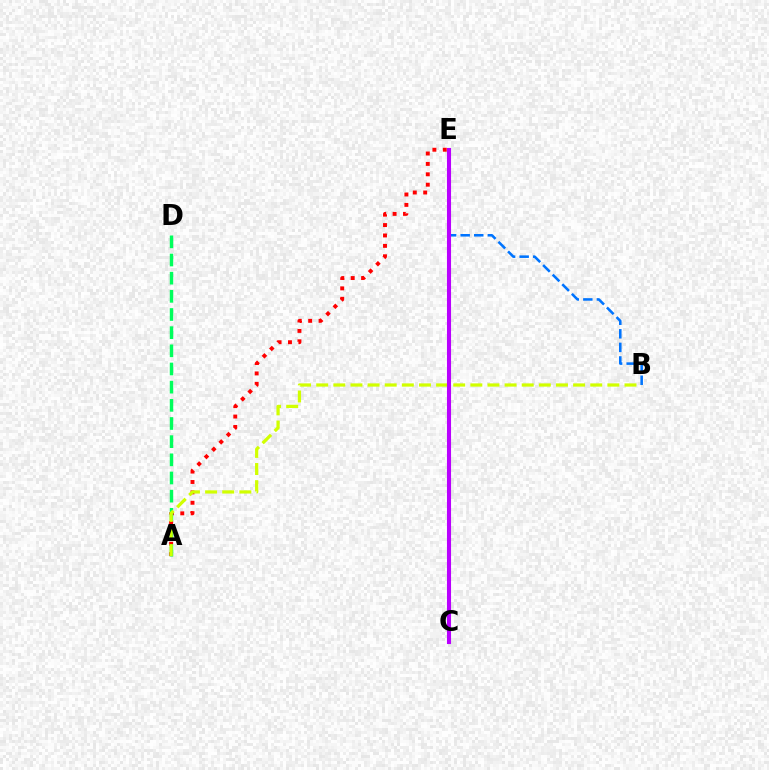{('B', 'E'): [{'color': '#0074ff', 'line_style': 'dashed', 'thickness': 1.84}], ('A', 'E'): [{'color': '#ff0000', 'line_style': 'dotted', 'thickness': 2.82}], ('A', 'D'): [{'color': '#00ff5c', 'line_style': 'dashed', 'thickness': 2.47}], ('A', 'B'): [{'color': '#d1ff00', 'line_style': 'dashed', 'thickness': 2.33}], ('C', 'E'): [{'color': '#b900ff', 'line_style': 'solid', 'thickness': 2.93}]}